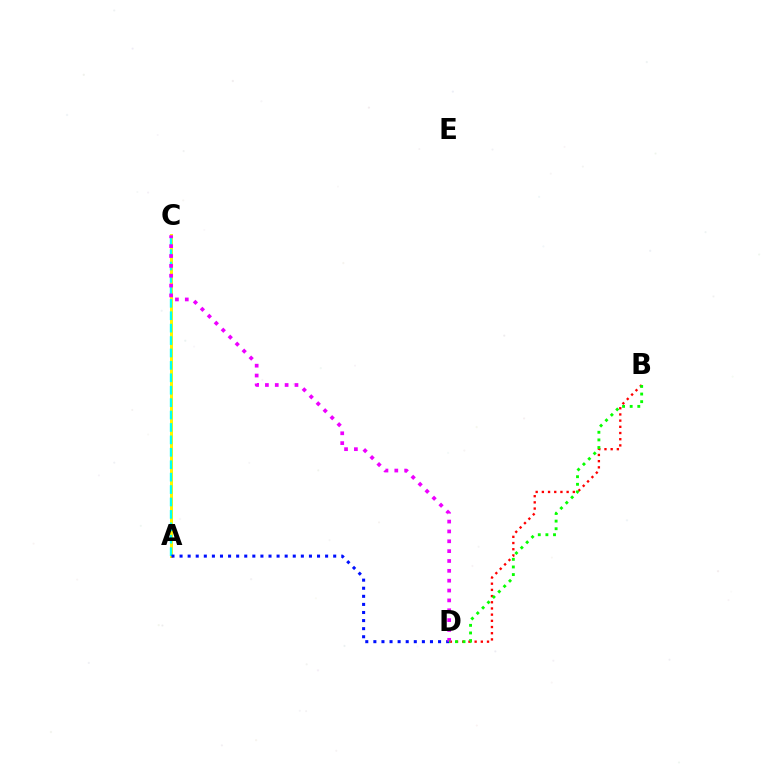{('A', 'C'): [{'color': '#fcf500', 'line_style': 'solid', 'thickness': 2.16}, {'color': '#00fff6', 'line_style': 'dashed', 'thickness': 1.69}], ('B', 'D'): [{'color': '#ff0000', 'line_style': 'dotted', 'thickness': 1.68}, {'color': '#08ff00', 'line_style': 'dotted', 'thickness': 2.07}], ('A', 'D'): [{'color': '#0010ff', 'line_style': 'dotted', 'thickness': 2.2}], ('C', 'D'): [{'color': '#ee00ff', 'line_style': 'dotted', 'thickness': 2.68}]}